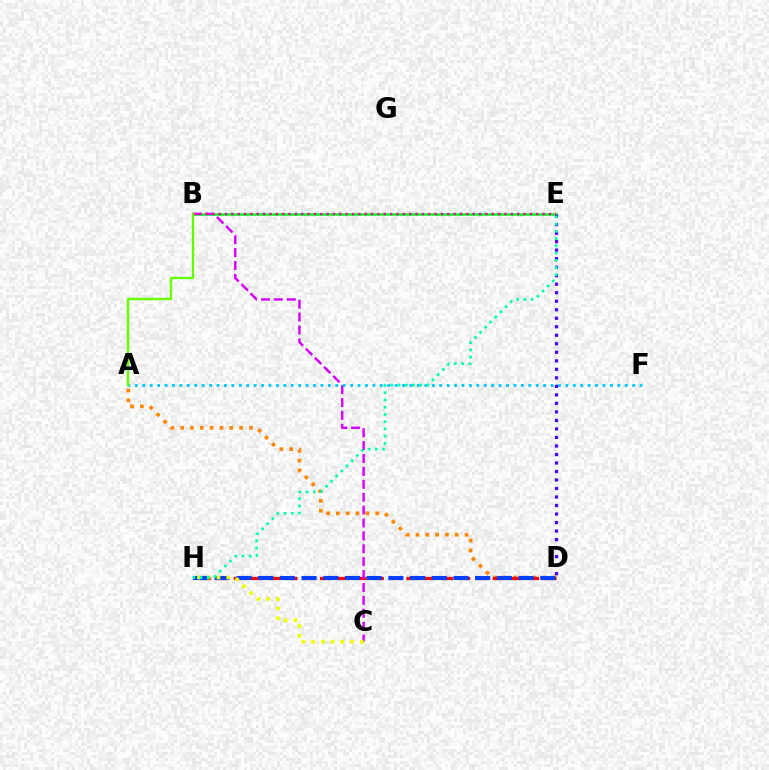{('A', 'D'): [{'color': '#ff8800', 'line_style': 'dotted', 'thickness': 2.67}], ('D', 'H'): [{'color': '#ff0000', 'line_style': 'dashed', 'thickness': 2.35}, {'color': '#003fff', 'line_style': 'dashed', 'thickness': 2.95}], ('B', 'E'): [{'color': '#00ff27', 'line_style': 'solid', 'thickness': 1.88}, {'color': '#ff00a0', 'line_style': 'dotted', 'thickness': 1.73}], ('D', 'E'): [{'color': '#4f00ff', 'line_style': 'dotted', 'thickness': 2.31}], ('B', 'C'): [{'color': '#d600ff', 'line_style': 'dashed', 'thickness': 1.75}], ('A', 'F'): [{'color': '#00c7ff', 'line_style': 'dotted', 'thickness': 2.02}], ('C', 'H'): [{'color': '#eeff00', 'line_style': 'dotted', 'thickness': 2.65}], ('E', 'H'): [{'color': '#00ffaf', 'line_style': 'dotted', 'thickness': 1.97}], ('A', 'B'): [{'color': '#66ff00', 'line_style': 'solid', 'thickness': 1.71}]}